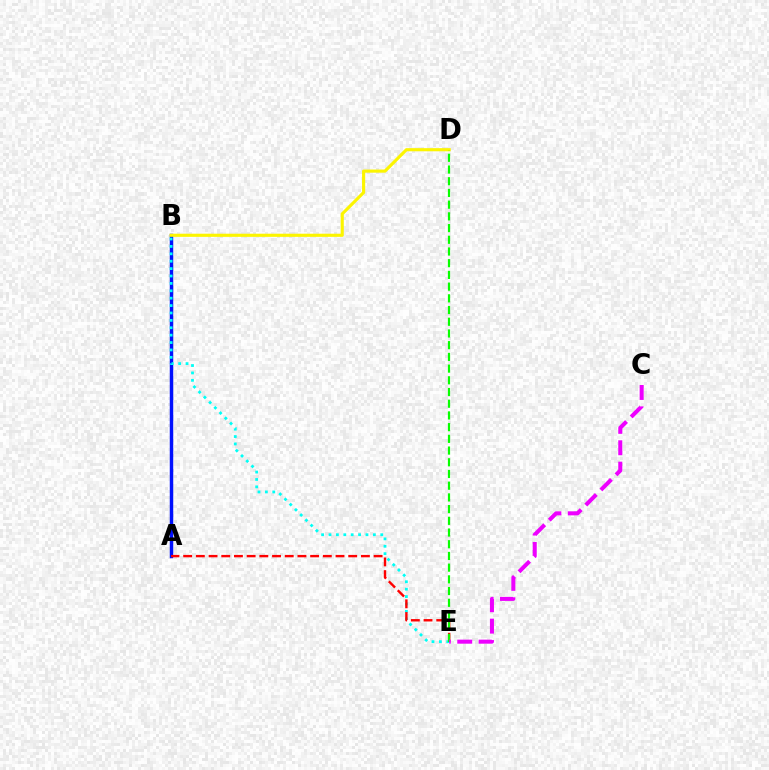{('A', 'B'): [{'color': '#0010ff', 'line_style': 'solid', 'thickness': 2.49}], ('B', 'E'): [{'color': '#00fff6', 'line_style': 'dotted', 'thickness': 2.01}], ('B', 'D'): [{'color': '#fcf500', 'line_style': 'solid', 'thickness': 2.26}], ('A', 'E'): [{'color': '#ff0000', 'line_style': 'dashed', 'thickness': 1.72}], ('D', 'E'): [{'color': '#08ff00', 'line_style': 'dashed', 'thickness': 1.59}], ('C', 'E'): [{'color': '#ee00ff', 'line_style': 'dashed', 'thickness': 2.9}]}